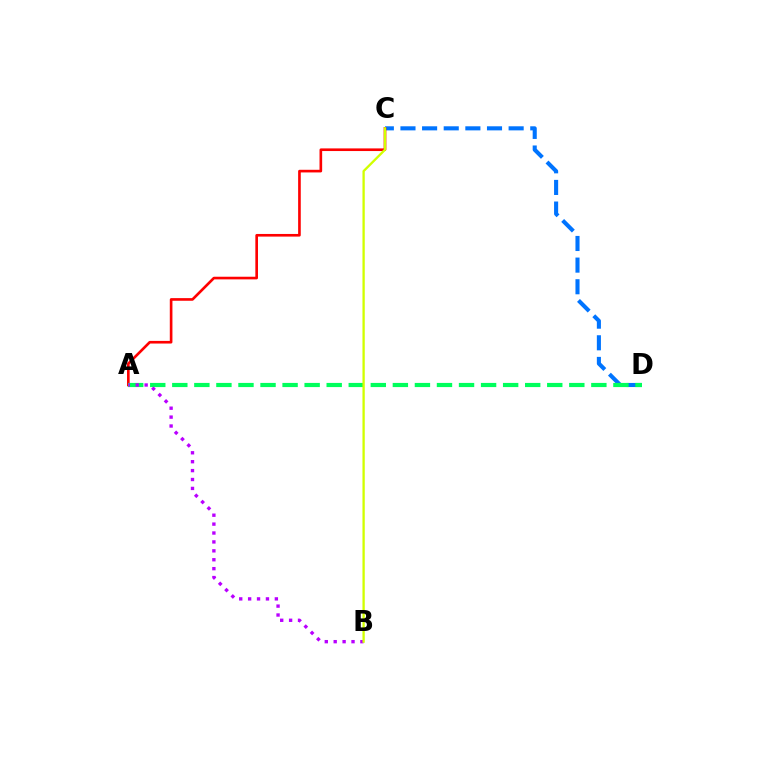{('C', 'D'): [{'color': '#0074ff', 'line_style': 'dashed', 'thickness': 2.94}], ('A', 'C'): [{'color': '#ff0000', 'line_style': 'solid', 'thickness': 1.9}], ('A', 'D'): [{'color': '#00ff5c', 'line_style': 'dashed', 'thickness': 3.0}], ('A', 'B'): [{'color': '#b900ff', 'line_style': 'dotted', 'thickness': 2.42}], ('B', 'C'): [{'color': '#d1ff00', 'line_style': 'solid', 'thickness': 1.66}]}